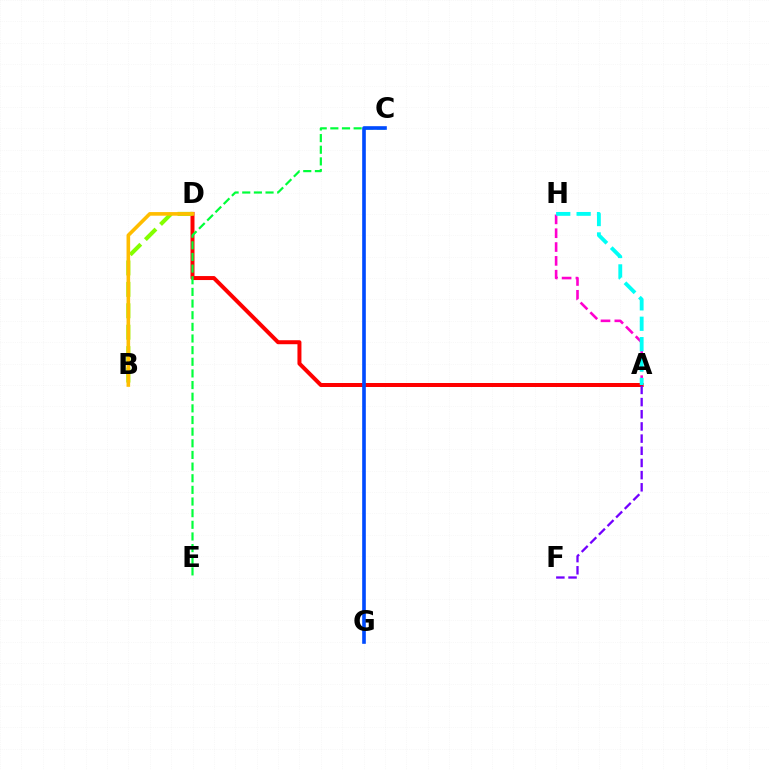{('A', 'D'): [{'color': '#ff0000', 'line_style': 'solid', 'thickness': 2.87}], ('A', 'F'): [{'color': '#7200ff', 'line_style': 'dashed', 'thickness': 1.65}], ('B', 'D'): [{'color': '#84ff00', 'line_style': 'dashed', 'thickness': 2.91}, {'color': '#ffbd00', 'line_style': 'solid', 'thickness': 2.61}], ('C', 'E'): [{'color': '#00ff39', 'line_style': 'dashed', 'thickness': 1.58}], ('A', 'H'): [{'color': '#ff00cf', 'line_style': 'dashed', 'thickness': 1.88}, {'color': '#00fff6', 'line_style': 'dashed', 'thickness': 2.77}], ('C', 'G'): [{'color': '#004bff', 'line_style': 'solid', 'thickness': 2.62}]}